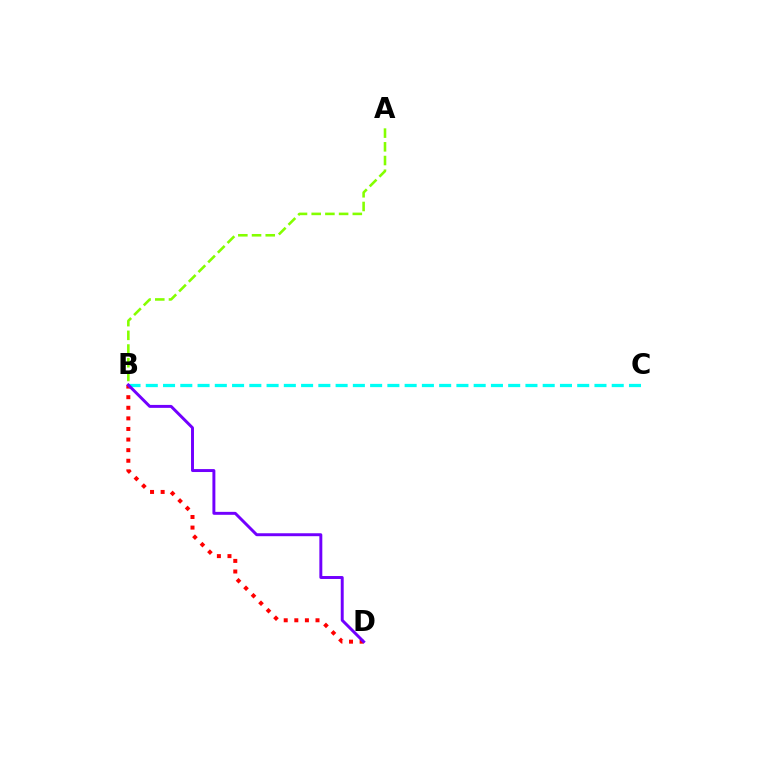{('B', 'D'): [{'color': '#ff0000', 'line_style': 'dotted', 'thickness': 2.88}, {'color': '#7200ff', 'line_style': 'solid', 'thickness': 2.12}], ('A', 'B'): [{'color': '#84ff00', 'line_style': 'dashed', 'thickness': 1.86}], ('B', 'C'): [{'color': '#00fff6', 'line_style': 'dashed', 'thickness': 2.34}]}